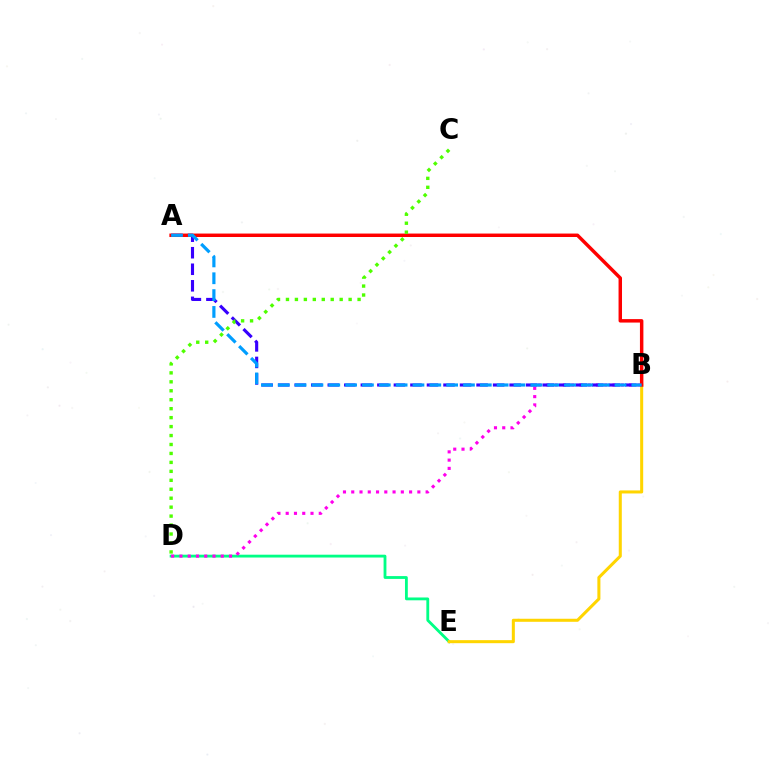{('D', 'E'): [{'color': '#00ff86', 'line_style': 'solid', 'thickness': 2.03}], ('B', 'E'): [{'color': '#ffd500', 'line_style': 'solid', 'thickness': 2.19}], ('B', 'D'): [{'color': '#ff00ed', 'line_style': 'dotted', 'thickness': 2.25}], ('A', 'B'): [{'color': '#3700ff', 'line_style': 'dashed', 'thickness': 2.25}, {'color': '#ff0000', 'line_style': 'solid', 'thickness': 2.49}, {'color': '#009eff', 'line_style': 'dashed', 'thickness': 2.29}], ('C', 'D'): [{'color': '#4fff00', 'line_style': 'dotted', 'thickness': 2.43}]}